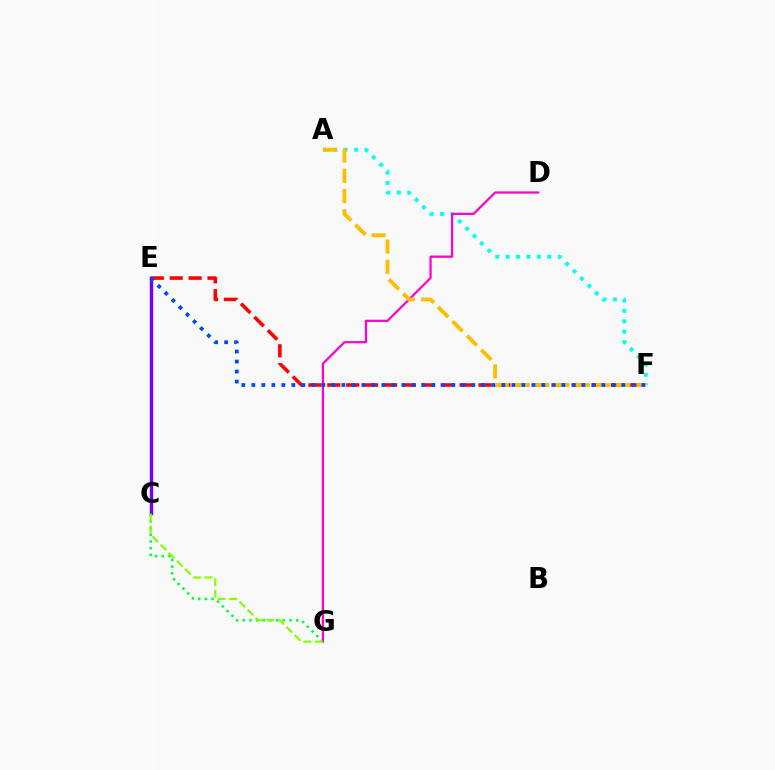{('E', 'F'): [{'color': '#ff0000', 'line_style': 'dashed', 'thickness': 2.57}, {'color': '#004bff', 'line_style': 'dotted', 'thickness': 2.72}], ('C', 'E'): [{'color': '#7200ff', 'line_style': 'solid', 'thickness': 2.46}], ('A', 'F'): [{'color': '#00fff6', 'line_style': 'dotted', 'thickness': 2.83}, {'color': '#ffbd00', 'line_style': 'dashed', 'thickness': 2.75}], ('C', 'G'): [{'color': '#00ff39', 'line_style': 'dotted', 'thickness': 1.81}, {'color': '#84ff00', 'line_style': 'dashed', 'thickness': 1.56}], ('D', 'G'): [{'color': '#ff00cf', 'line_style': 'solid', 'thickness': 1.61}]}